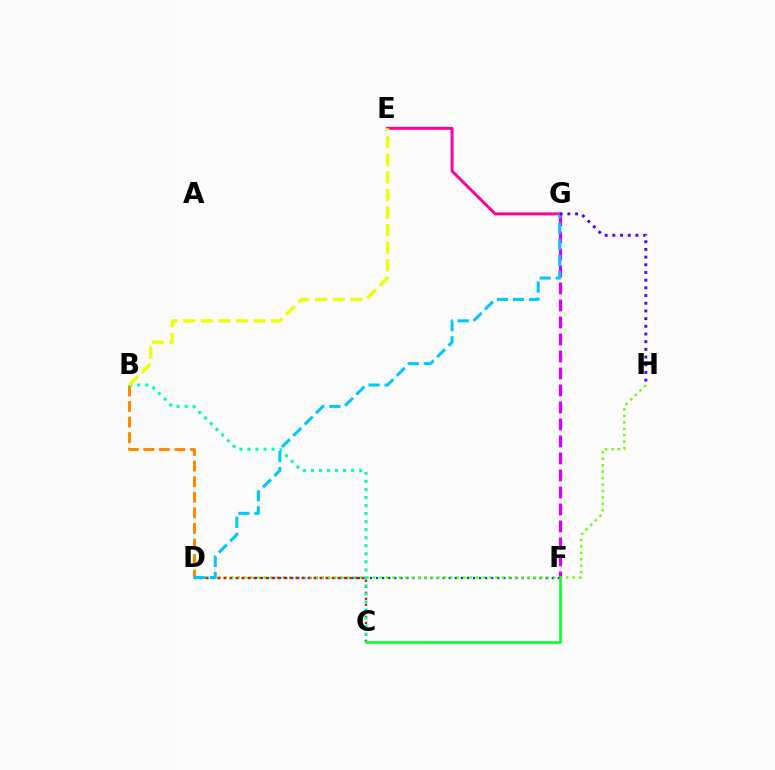{('D', 'F'): [{'color': '#003fff', 'line_style': 'dotted', 'thickness': 1.65}], ('E', 'G'): [{'color': '#ff00a0', 'line_style': 'solid', 'thickness': 2.12}], ('F', 'G'): [{'color': '#d600ff', 'line_style': 'dashed', 'thickness': 2.31}], ('D', 'H'): [{'color': '#66ff00', 'line_style': 'dotted', 'thickness': 1.75}], ('C', 'D'): [{'color': '#ff0000', 'line_style': 'dotted', 'thickness': 1.63}], ('C', 'F'): [{'color': '#00ff27', 'line_style': 'solid', 'thickness': 1.82}], ('B', 'D'): [{'color': '#ff8800', 'line_style': 'dashed', 'thickness': 2.12}], ('B', 'C'): [{'color': '#00ffaf', 'line_style': 'dotted', 'thickness': 2.18}], ('D', 'G'): [{'color': '#00c7ff', 'line_style': 'dashed', 'thickness': 2.18}], ('B', 'E'): [{'color': '#eeff00', 'line_style': 'dashed', 'thickness': 2.39}], ('G', 'H'): [{'color': '#4f00ff', 'line_style': 'dotted', 'thickness': 2.09}]}